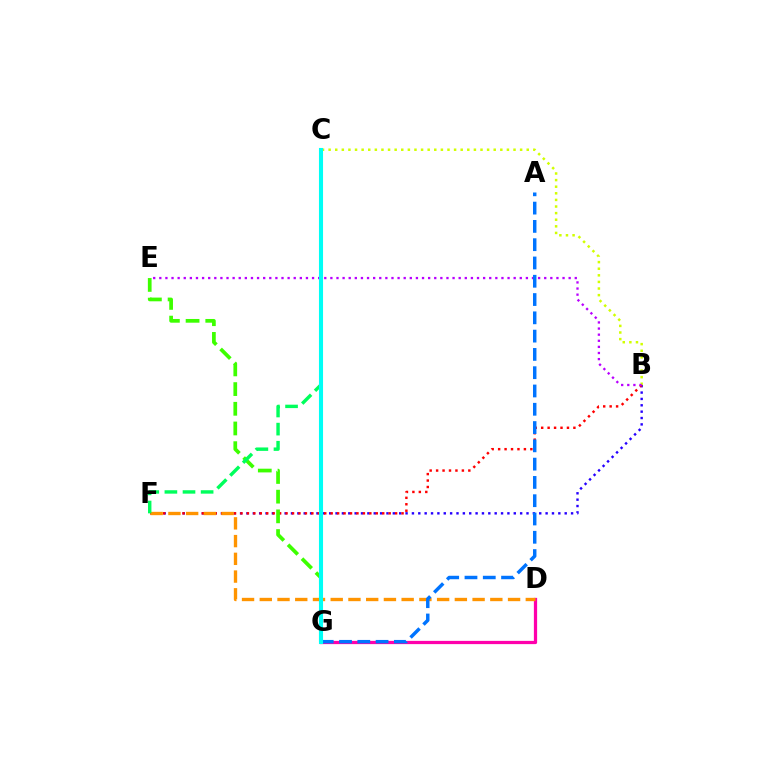{('B', 'C'): [{'color': '#d1ff00', 'line_style': 'dotted', 'thickness': 1.79}], ('D', 'G'): [{'color': '#ff00ac', 'line_style': 'solid', 'thickness': 2.33}], ('B', 'F'): [{'color': '#2500ff', 'line_style': 'dotted', 'thickness': 1.73}, {'color': '#ff0000', 'line_style': 'dotted', 'thickness': 1.75}], ('D', 'F'): [{'color': '#ff9400', 'line_style': 'dashed', 'thickness': 2.41}], ('E', 'G'): [{'color': '#3dff00', 'line_style': 'dashed', 'thickness': 2.67}], ('C', 'F'): [{'color': '#00ff5c', 'line_style': 'dashed', 'thickness': 2.46}], ('B', 'E'): [{'color': '#b900ff', 'line_style': 'dotted', 'thickness': 1.66}], ('A', 'G'): [{'color': '#0074ff', 'line_style': 'dashed', 'thickness': 2.48}], ('C', 'G'): [{'color': '#00fff6', 'line_style': 'solid', 'thickness': 2.94}]}